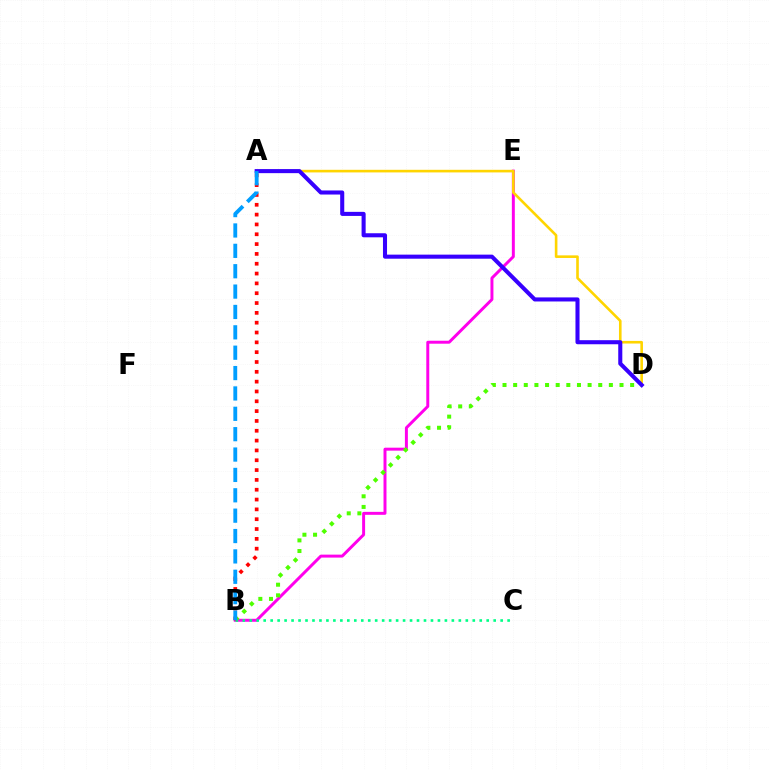{('B', 'E'): [{'color': '#ff00ed', 'line_style': 'solid', 'thickness': 2.14}], ('B', 'D'): [{'color': '#4fff00', 'line_style': 'dotted', 'thickness': 2.89}], ('B', 'C'): [{'color': '#00ff86', 'line_style': 'dotted', 'thickness': 1.89}], ('A', 'B'): [{'color': '#ff0000', 'line_style': 'dotted', 'thickness': 2.67}, {'color': '#009eff', 'line_style': 'dashed', 'thickness': 2.77}], ('A', 'D'): [{'color': '#ffd500', 'line_style': 'solid', 'thickness': 1.88}, {'color': '#3700ff', 'line_style': 'solid', 'thickness': 2.93}]}